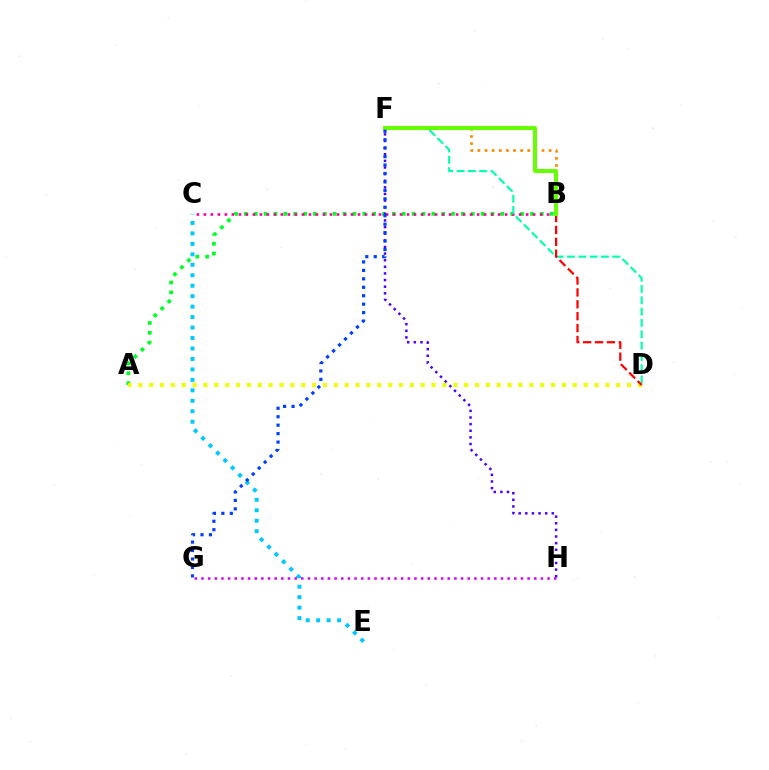{('A', 'B'): [{'color': '#00ff27', 'line_style': 'dotted', 'thickness': 2.68}], ('C', 'E'): [{'color': '#00c7ff', 'line_style': 'dotted', 'thickness': 2.84}], ('B', 'C'): [{'color': '#ff00a0', 'line_style': 'dotted', 'thickness': 1.9}], ('B', 'F'): [{'color': '#ff8800', 'line_style': 'dotted', 'thickness': 1.94}, {'color': '#66ff00', 'line_style': 'solid', 'thickness': 2.91}], ('A', 'D'): [{'color': '#eeff00', 'line_style': 'dotted', 'thickness': 2.95}], ('D', 'F'): [{'color': '#00ffaf', 'line_style': 'dashed', 'thickness': 1.54}], ('B', 'D'): [{'color': '#ff0000', 'line_style': 'dashed', 'thickness': 1.62}], ('F', 'H'): [{'color': '#4f00ff', 'line_style': 'dotted', 'thickness': 1.8}], ('G', 'H'): [{'color': '#d600ff', 'line_style': 'dotted', 'thickness': 1.81}], ('F', 'G'): [{'color': '#003fff', 'line_style': 'dotted', 'thickness': 2.3}]}